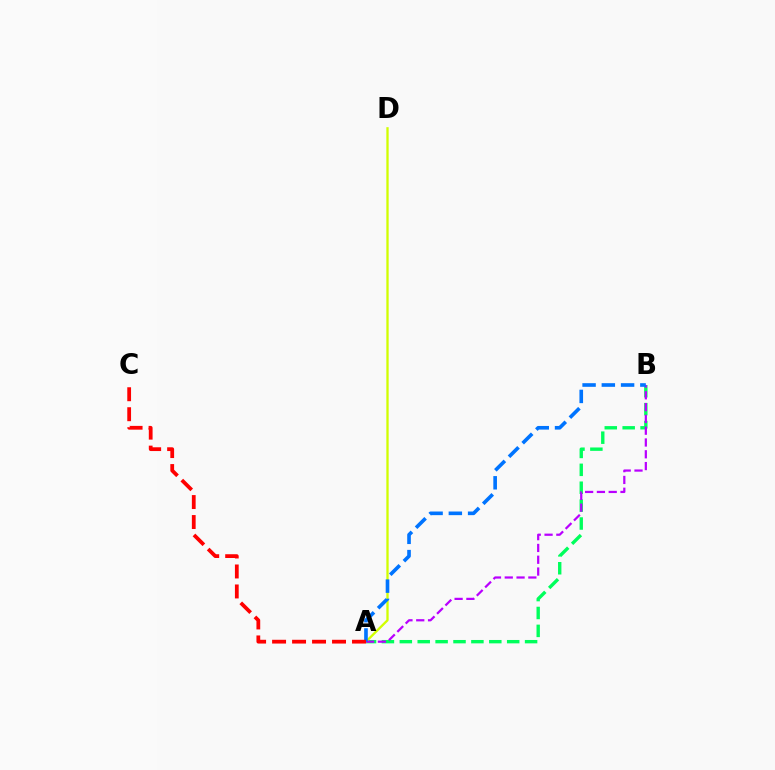{('A', 'B'): [{'color': '#00ff5c', 'line_style': 'dashed', 'thickness': 2.43}, {'color': '#b900ff', 'line_style': 'dashed', 'thickness': 1.6}, {'color': '#0074ff', 'line_style': 'dashed', 'thickness': 2.62}], ('A', 'D'): [{'color': '#d1ff00', 'line_style': 'solid', 'thickness': 1.66}], ('A', 'C'): [{'color': '#ff0000', 'line_style': 'dashed', 'thickness': 2.71}]}